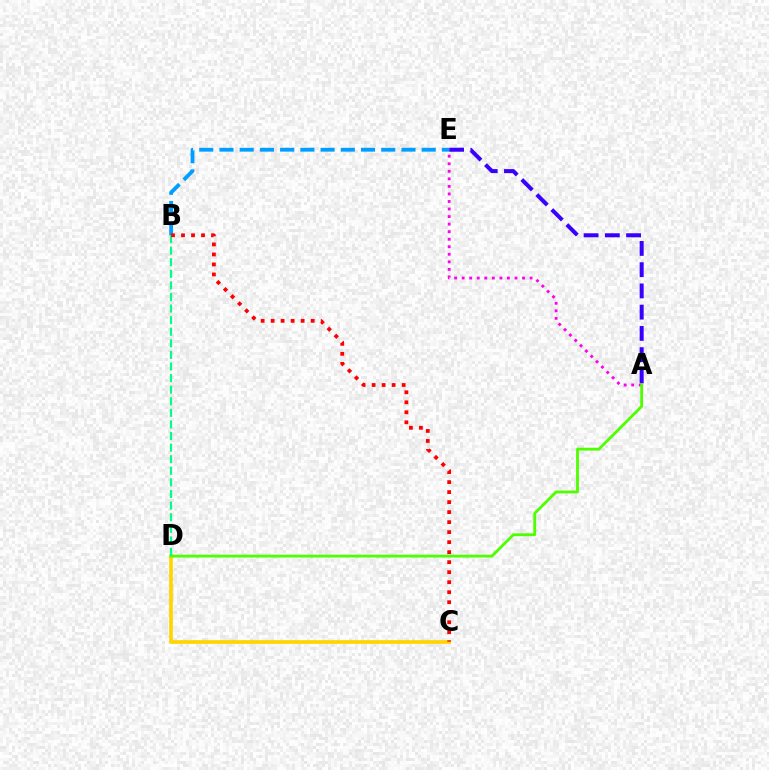{('A', 'E'): [{'color': '#3700ff', 'line_style': 'dashed', 'thickness': 2.89}, {'color': '#ff00ed', 'line_style': 'dotted', 'thickness': 2.05}], ('C', 'D'): [{'color': '#ffd500', 'line_style': 'solid', 'thickness': 2.64}], ('A', 'D'): [{'color': '#4fff00', 'line_style': 'solid', 'thickness': 2.03}], ('B', 'E'): [{'color': '#009eff', 'line_style': 'dashed', 'thickness': 2.75}], ('B', 'D'): [{'color': '#00ff86', 'line_style': 'dashed', 'thickness': 1.57}], ('B', 'C'): [{'color': '#ff0000', 'line_style': 'dotted', 'thickness': 2.72}]}